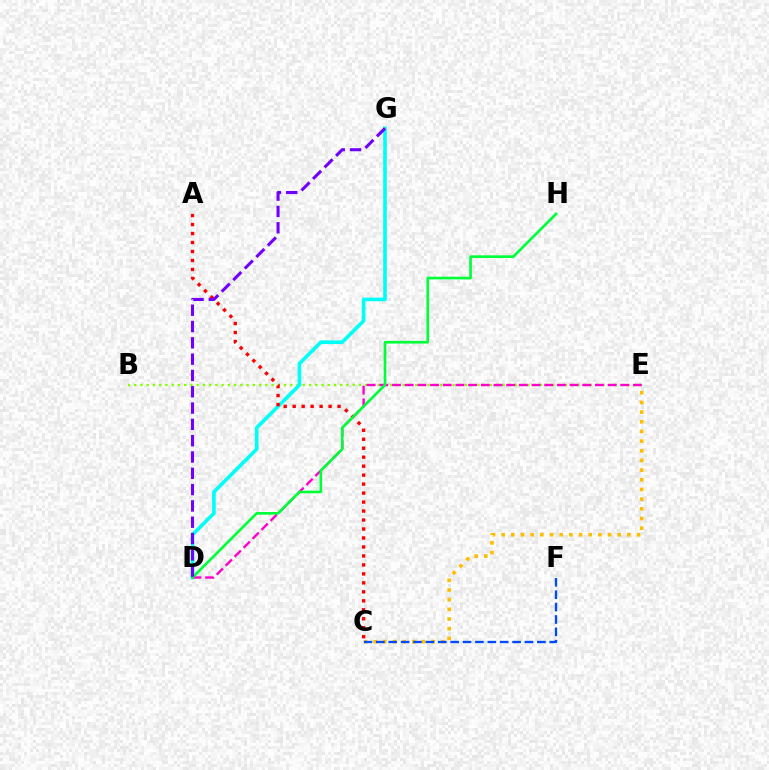{('B', 'E'): [{'color': '#84ff00', 'line_style': 'dotted', 'thickness': 1.7}], ('C', 'E'): [{'color': '#ffbd00', 'line_style': 'dotted', 'thickness': 2.63}], ('D', 'G'): [{'color': '#00fff6', 'line_style': 'solid', 'thickness': 2.61}, {'color': '#7200ff', 'line_style': 'dashed', 'thickness': 2.22}], ('C', 'F'): [{'color': '#004bff', 'line_style': 'dashed', 'thickness': 1.68}], ('D', 'E'): [{'color': '#ff00cf', 'line_style': 'dashed', 'thickness': 1.72}], ('A', 'C'): [{'color': '#ff0000', 'line_style': 'dotted', 'thickness': 2.44}], ('D', 'H'): [{'color': '#00ff39', 'line_style': 'solid', 'thickness': 1.92}]}